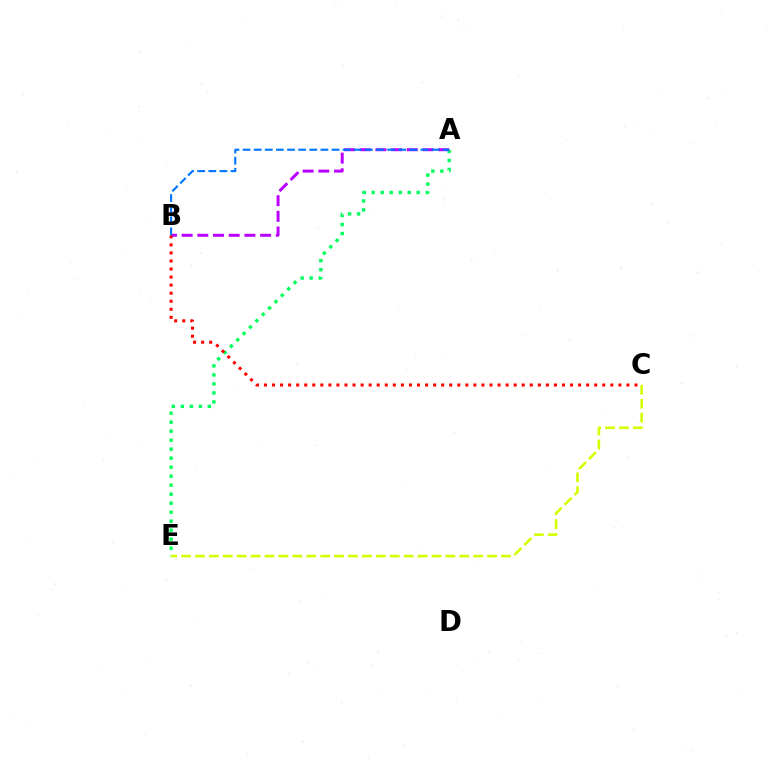{('A', 'E'): [{'color': '#00ff5c', 'line_style': 'dotted', 'thickness': 2.45}], ('A', 'B'): [{'color': '#b900ff', 'line_style': 'dashed', 'thickness': 2.13}, {'color': '#0074ff', 'line_style': 'dashed', 'thickness': 1.51}], ('B', 'C'): [{'color': '#ff0000', 'line_style': 'dotted', 'thickness': 2.19}], ('C', 'E'): [{'color': '#d1ff00', 'line_style': 'dashed', 'thickness': 1.89}]}